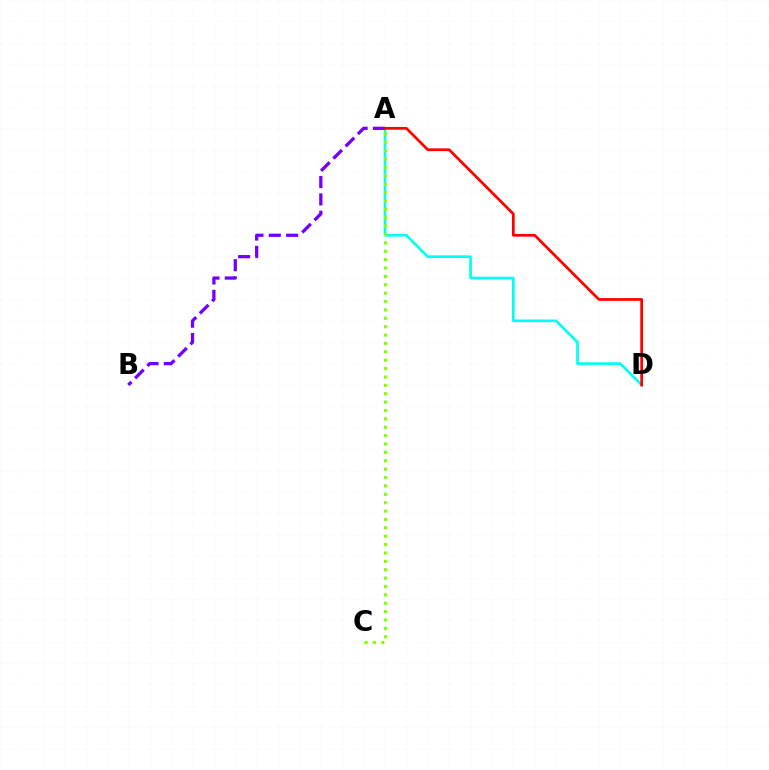{('A', 'D'): [{'color': '#00fff6', 'line_style': 'solid', 'thickness': 1.94}, {'color': '#ff0000', 'line_style': 'solid', 'thickness': 1.97}], ('A', 'B'): [{'color': '#7200ff', 'line_style': 'dashed', 'thickness': 2.36}], ('A', 'C'): [{'color': '#84ff00', 'line_style': 'dotted', 'thickness': 2.28}]}